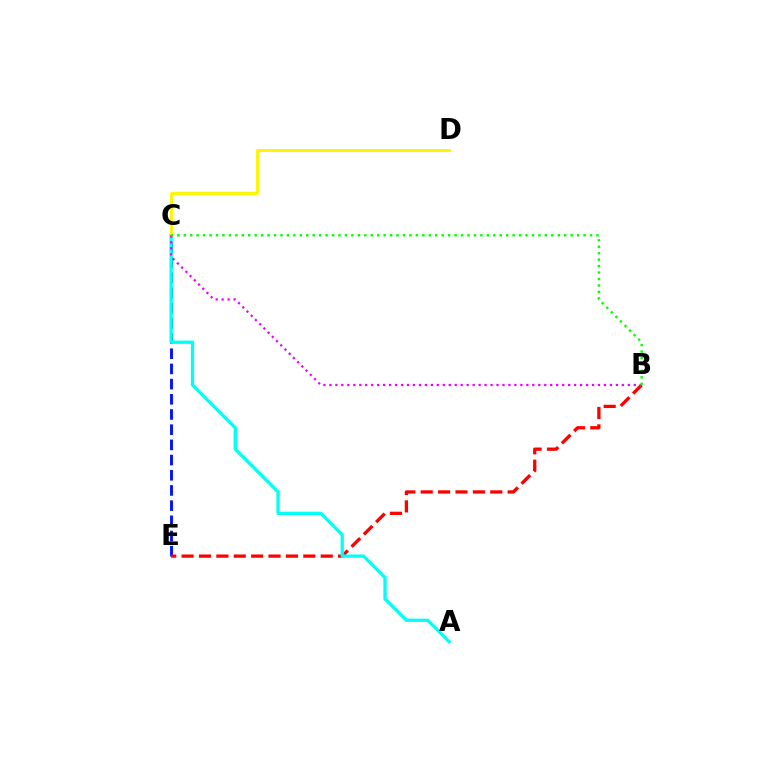{('C', 'E'): [{'color': '#0010ff', 'line_style': 'dashed', 'thickness': 2.06}], ('B', 'E'): [{'color': '#ff0000', 'line_style': 'dashed', 'thickness': 2.36}], ('A', 'C'): [{'color': '#00fff6', 'line_style': 'solid', 'thickness': 2.36}], ('C', 'D'): [{'color': '#fcf500', 'line_style': 'solid', 'thickness': 2.08}], ('B', 'C'): [{'color': '#ee00ff', 'line_style': 'dotted', 'thickness': 1.62}, {'color': '#08ff00', 'line_style': 'dotted', 'thickness': 1.75}]}